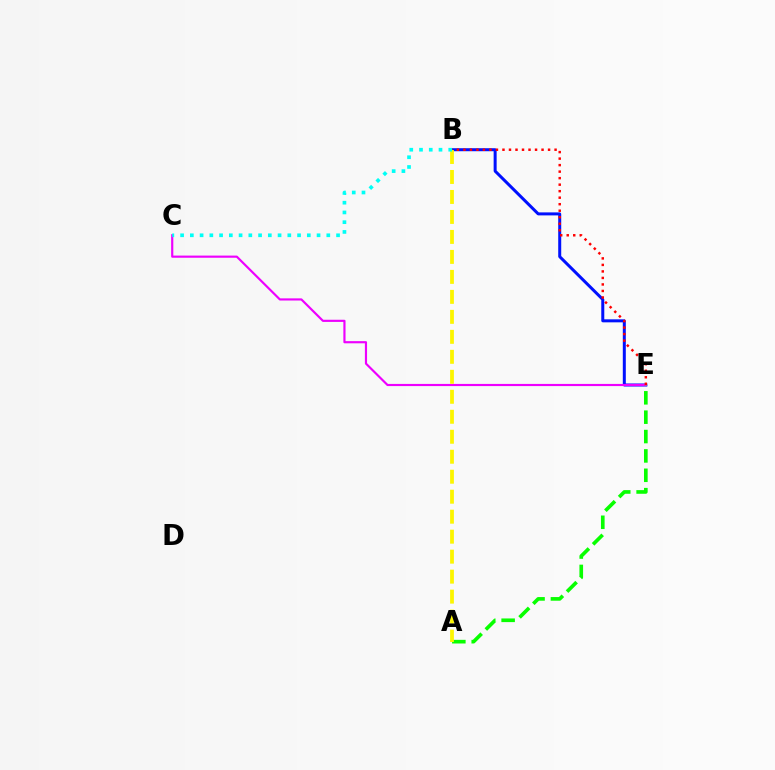{('B', 'E'): [{'color': '#0010ff', 'line_style': 'solid', 'thickness': 2.16}, {'color': '#ff0000', 'line_style': 'dotted', 'thickness': 1.77}], ('C', 'E'): [{'color': '#ee00ff', 'line_style': 'solid', 'thickness': 1.56}], ('A', 'E'): [{'color': '#08ff00', 'line_style': 'dashed', 'thickness': 2.63}], ('A', 'B'): [{'color': '#fcf500', 'line_style': 'dashed', 'thickness': 2.71}], ('B', 'C'): [{'color': '#00fff6', 'line_style': 'dotted', 'thickness': 2.65}]}